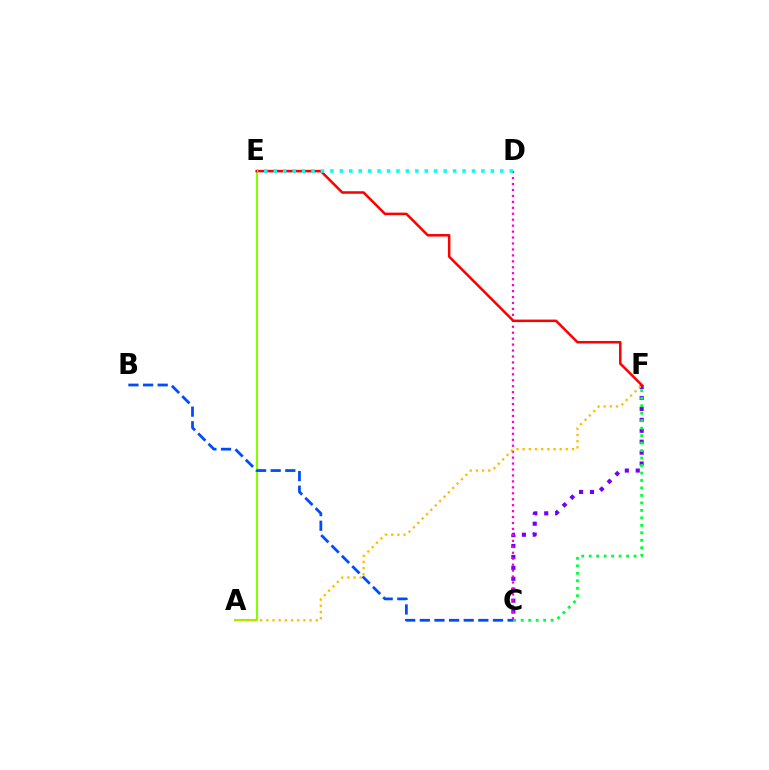{('C', 'F'): [{'color': '#7200ff', 'line_style': 'dotted', 'thickness': 2.97}, {'color': '#00ff39', 'line_style': 'dotted', 'thickness': 2.03}], ('A', 'E'): [{'color': '#84ff00', 'line_style': 'solid', 'thickness': 1.53}], ('B', 'C'): [{'color': '#004bff', 'line_style': 'dashed', 'thickness': 1.99}], ('C', 'D'): [{'color': '#ff00cf', 'line_style': 'dotted', 'thickness': 1.62}], ('A', 'F'): [{'color': '#ffbd00', 'line_style': 'dotted', 'thickness': 1.68}], ('E', 'F'): [{'color': '#ff0000', 'line_style': 'solid', 'thickness': 1.82}], ('D', 'E'): [{'color': '#00fff6', 'line_style': 'dotted', 'thickness': 2.56}]}